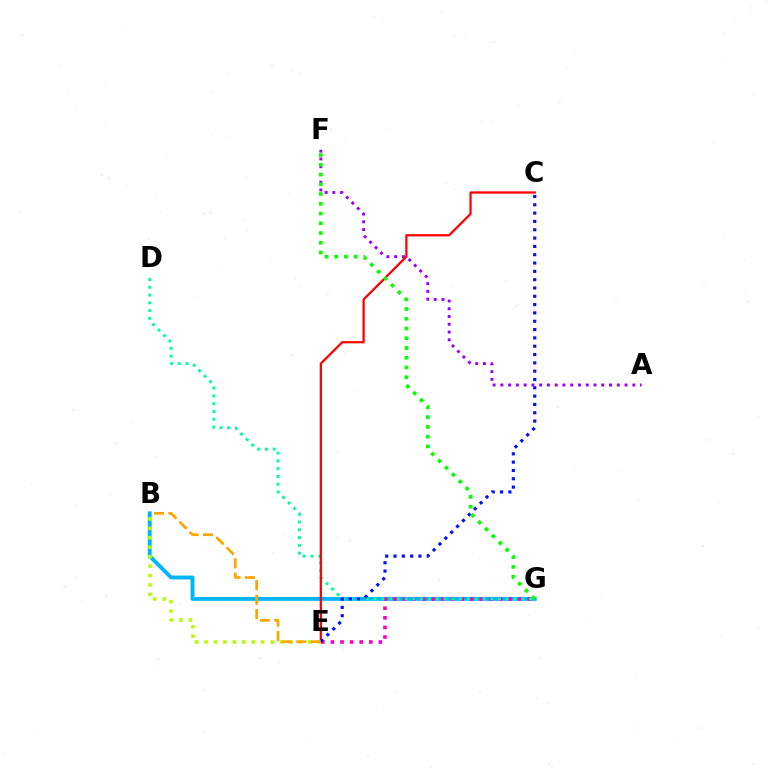{('B', 'G'): [{'color': '#00b5ff', 'line_style': 'solid', 'thickness': 2.79}], ('E', 'G'): [{'color': '#ff00bd', 'line_style': 'dotted', 'thickness': 2.61}], ('D', 'G'): [{'color': '#00ff9d', 'line_style': 'dotted', 'thickness': 2.11}], ('A', 'F'): [{'color': '#9b00ff', 'line_style': 'dotted', 'thickness': 2.11}], ('C', 'E'): [{'color': '#ff0000', 'line_style': 'solid', 'thickness': 1.62}, {'color': '#0010ff', 'line_style': 'dotted', 'thickness': 2.26}], ('B', 'E'): [{'color': '#b3ff00', 'line_style': 'dotted', 'thickness': 2.56}, {'color': '#ffa500', 'line_style': 'dashed', 'thickness': 1.96}], ('F', 'G'): [{'color': '#08ff00', 'line_style': 'dotted', 'thickness': 2.65}]}